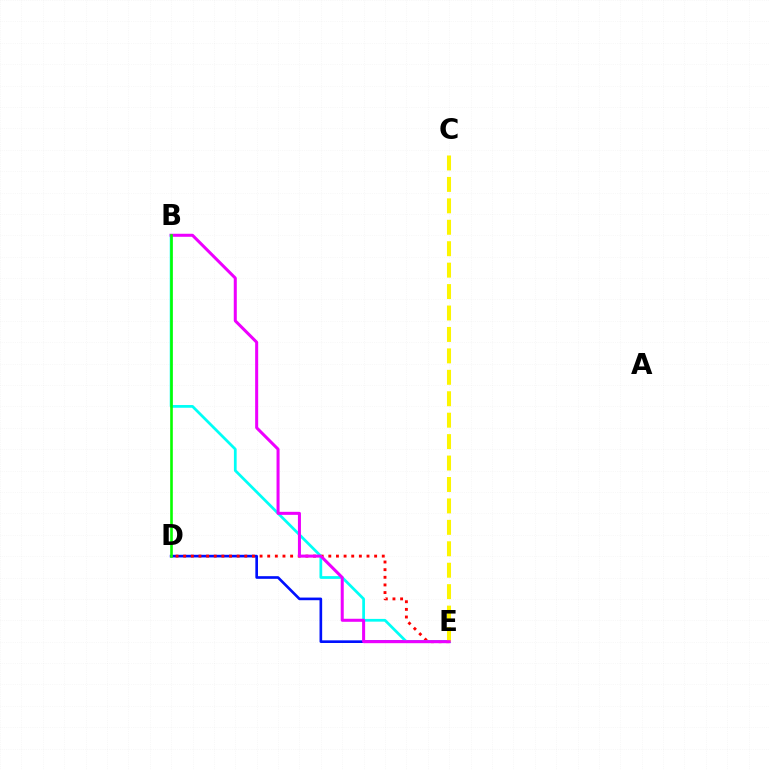{('D', 'E'): [{'color': '#0010ff', 'line_style': 'solid', 'thickness': 1.91}, {'color': '#ff0000', 'line_style': 'dotted', 'thickness': 2.08}], ('B', 'E'): [{'color': '#00fff6', 'line_style': 'solid', 'thickness': 1.97}, {'color': '#ee00ff', 'line_style': 'solid', 'thickness': 2.18}], ('C', 'E'): [{'color': '#fcf500', 'line_style': 'dashed', 'thickness': 2.91}], ('B', 'D'): [{'color': '#08ff00', 'line_style': 'solid', 'thickness': 1.89}]}